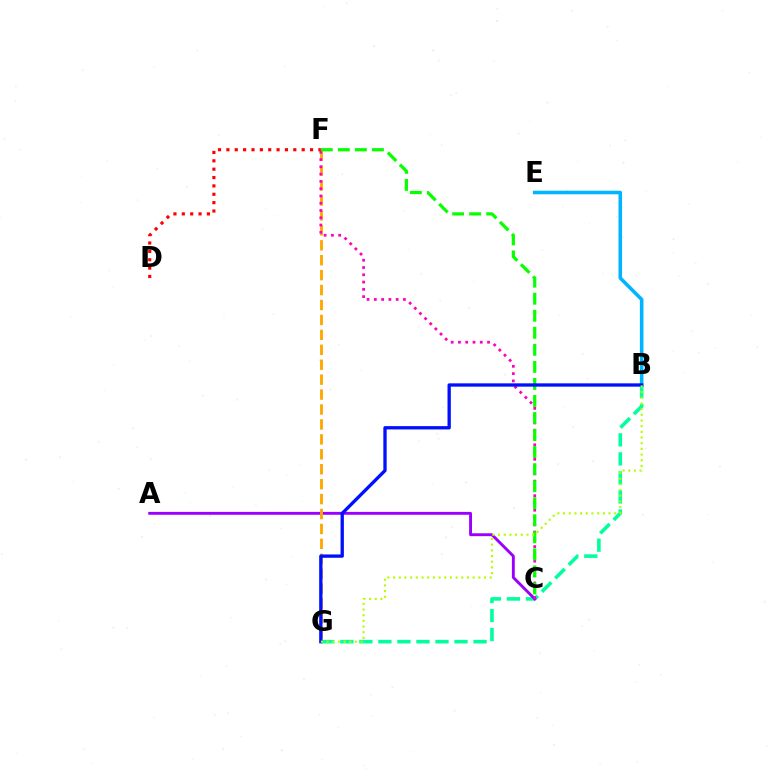{('B', 'E'): [{'color': '#00b5ff', 'line_style': 'solid', 'thickness': 2.56}], ('B', 'G'): [{'color': '#00ff9d', 'line_style': 'dashed', 'thickness': 2.58}, {'color': '#0010ff', 'line_style': 'solid', 'thickness': 2.39}, {'color': '#b3ff00', 'line_style': 'dotted', 'thickness': 1.54}], ('A', 'C'): [{'color': '#9b00ff', 'line_style': 'solid', 'thickness': 2.08}], ('F', 'G'): [{'color': '#ffa500', 'line_style': 'dashed', 'thickness': 2.03}], ('C', 'F'): [{'color': '#ff00bd', 'line_style': 'dotted', 'thickness': 1.98}, {'color': '#08ff00', 'line_style': 'dashed', 'thickness': 2.32}], ('D', 'F'): [{'color': '#ff0000', 'line_style': 'dotted', 'thickness': 2.27}]}